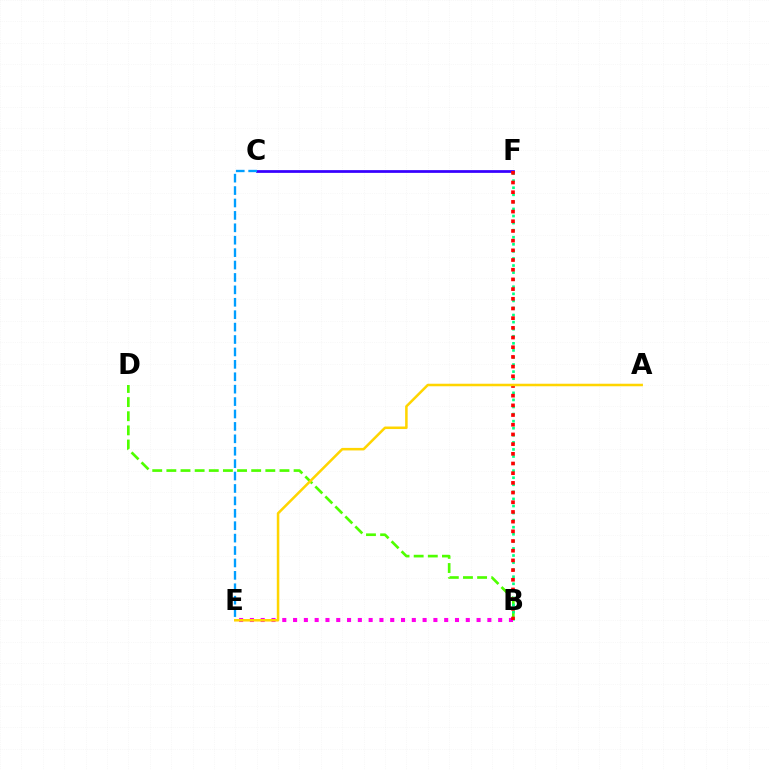{('B', 'D'): [{'color': '#4fff00', 'line_style': 'dashed', 'thickness': 1.92}], ('B', 'F'): [{'color': '#00ff86', 'line_style': 'dotted', 'thickness': 1.92}, {'color': '#ff0000', 'line_style': 'dotted', 'thickness': 2.63}], ('C', 'F'): [{'color': '#3700ff', 'line_style': 'solid', 'thickness': 1.97}], ('B', 'E'): [{'color': '#ff00ed', 'line_style': 'dotted', 'thickness': 2.93}], ('A', 'E'): [{'color': '#ffd500', 'line_style': 'solid', 'thickness': 1.82}], ('C', 'E'): [{'color': '#009eff', 'line_style': 'dashed', 'thickness': 1.69}]}